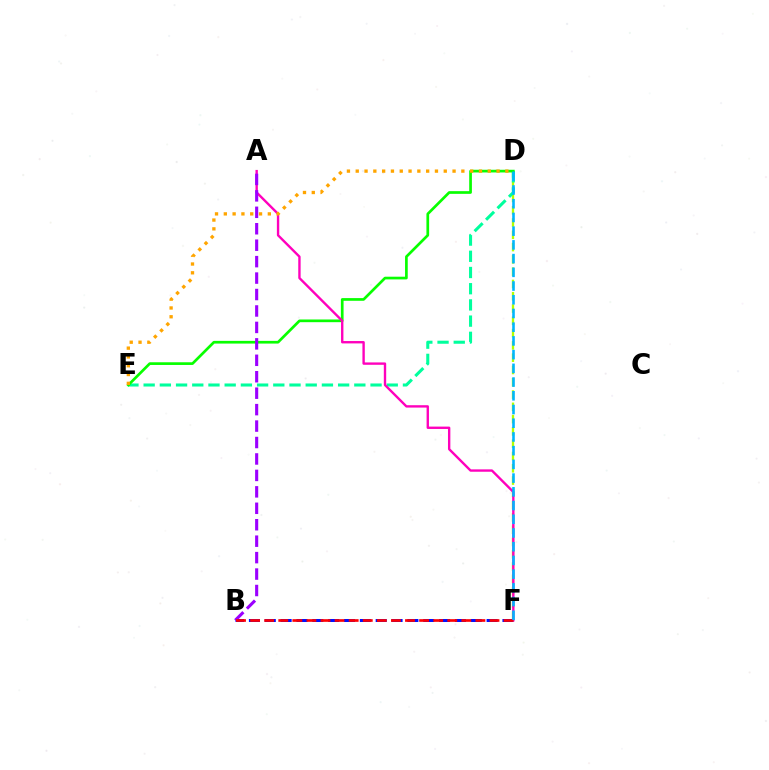{('D', 'F'): [{'color': '#b3ff00', 'line_style': 'dashed', 'thickness': 1.67}, {'color': '#00b5ff', 'line_style': 'dashed', 'thickness': 1.86}], ('B', 'F'): [{'color': '#0010ff', 'line_style': 'dashed', 'thickness': 2.15}, {'color': '#ff0000', 'line_style': 'dashed', 'thickness': 1.91}], ('D', 'E'): [{'color': '#00ff9d', 'line_style': 'dashed', 'thickness': 2.2}, {'color': '#08ff00', 'line_style': 'solid', 'thickness': 1.94}, {'color': '#ffa500', 'line_style': 'dotted', 'thickness': 2.39}], ('A', 'F'): [{'color': '#ff00bd', 'line_style': 'solid', 'thickness': 1.71}], ('A', 'B'): [{'color': '#9b00ff', 'line_style': 'dashed', 'thickness': 2.23}]}